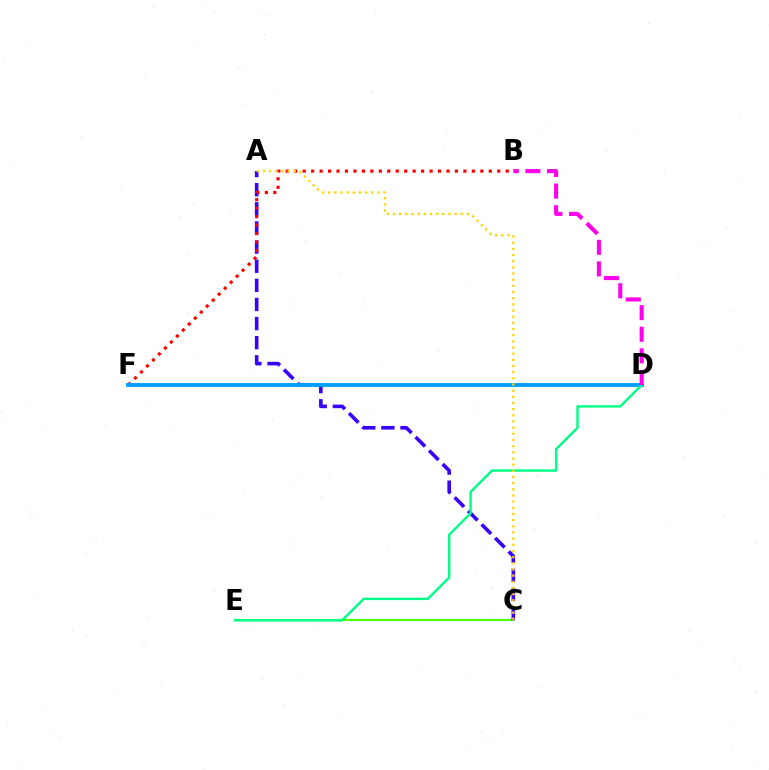{('C', 'E'): [{'color': '#4fff00', 'line_style': 'solid', 'thickness': 1.53}], ('A', 'C'): [{'color': '#3700ff', 'line_style': 'dashed', 'thickness': 2.6}, {'color': '#ffd500', 'line_style': 'dotted', 'thickness': 1.67}], ('B', 'F'): [{'color': '#ff0000', 'line_style': 'dotted', 'thickness': 2.3}], ('D', 'F'): [{'color': '#009eff', 'line_style': 'solid', 'thickness': 2.78}], ('D', 'E'): [{'color': '#00ff86', 'line_style': 'solid', 'thickness': 1.75}], ('B', 'D'): [{'color': '#ff00ed', 'line_style': 'dashed', 'thickness': 2.94}]}